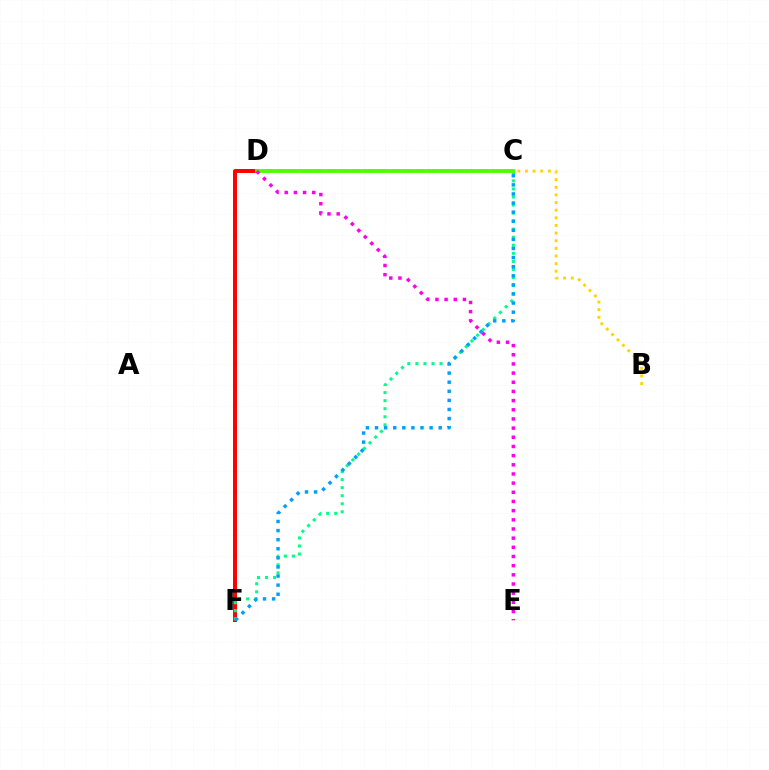{('C', 'D'): [{'color': '#3700ff', 'line_style': 'dashed', 'thickness': 1.72}, {'color': '#4fff00', 'line_style': 'solid', 'thickness': 2.77}], ('D', 'F'): [{'color': '#ff0000', 'line_style': 'solid', 'thickness': 2.86}], ('C', 'F'): [{'color': '#00ff86', 'line_style': 'dotted', 'thickness': 2.19}, {'color': '#009eff', 'line_style': 'dotted', 'thickness': 2.47}], ('B', 'C'): [{'color': '#ffd500', 'line_style': 'dotted', 'thickness': 2.07}], ('D', 'E'): [{'color': '#ff00ed', 'line_style': 'dotted', 'thickness': 2.49}]}